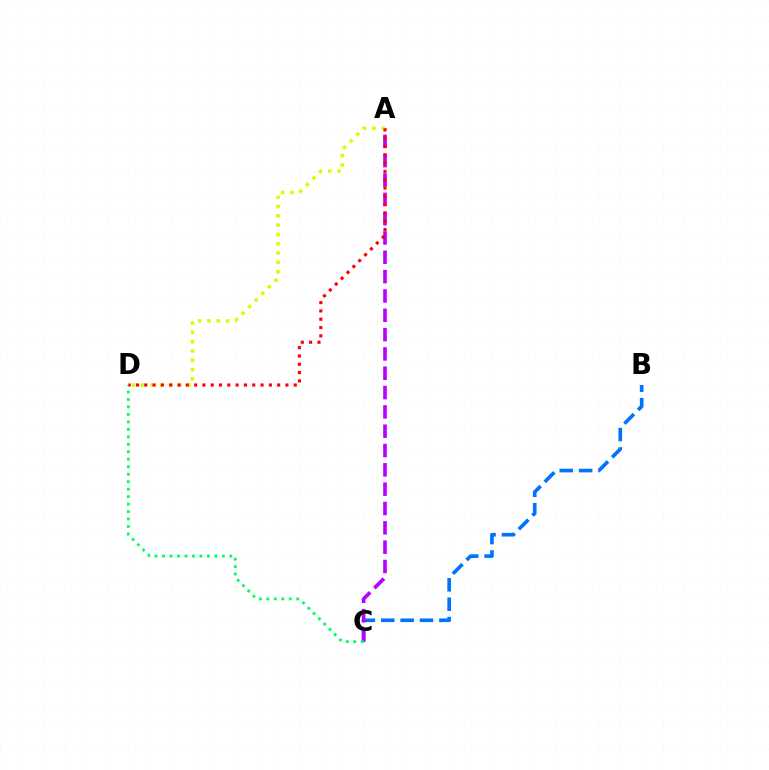{('B', 'C'): [{'color': '#0074ff', 'line_style': 'dashed', 'thickness': 2.63}], ('A', 'C'): [{'color': '#b900ff', 'line_style': 'dashed', 'thickness': 2.63}], ('A', 'D'): [{'color': '#d1ff00', 'line_style': 'dotted', 'thickness': 2.53}, {'color': '#ff0000', 'line_style': 'dotted', 'thickness': 2.26}], ('C', 'D'): [{'color': '#00ff5c', 'line_style': 'dotted', 'thickness': 2.03}]}